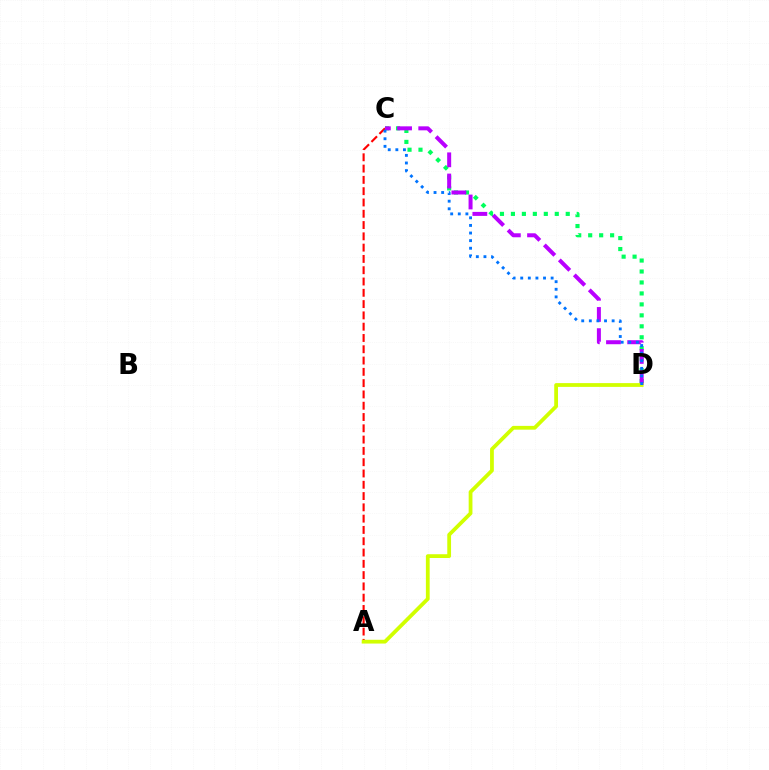{('A', 'C'): [{'color': '#ff0000', 'line_style': 'dashed', 'thickness': 1.53}], ('C', 'D'): [{'color': '#00ff5c', 'line_style': 'dotted', 'thickness': 2.98}, {'color': '#b900ff', 'line_style': 'dashed', 'thickness': 2.88}, {'color': '#0074ff', 'line_style': 'dotted', 'thickness': 2.07}], ('A', 'D'): [{'color': '#d1ff00', 'line_style': 'solid', 'thickness': 2.72}]}